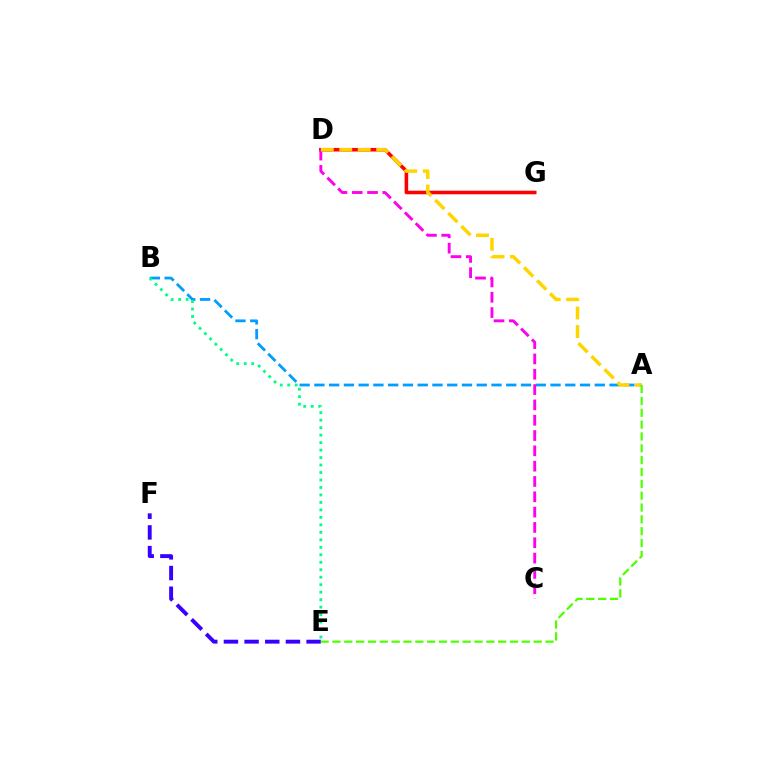{('D', 'G'): [{'color': '#ff0000', 'line_style': 'solid', 'thickness': 2.57}], ('A', 'B'): [{'color': '#009eff', 'line_style': 'dashed', 'thickness': 2.0}], ('C', 'D'): [{'color': '#ff00ed', 'line_style': 'dashed', 'thickness': 2.08}], ('A', 'D'): [{'color': '#ffd500', 'line_style': 'dashed', 'thickness': 2.51}], ('E', 'F'): [{'color': '#3700ff', 'line_style': 'dashed', 'thickness': 2.81}], ('A', 'E'): [{'color': '#4fff00', 'line_style': 'dashed', 'thickness': 1.61}], ('B', 'E'): [{'color': '#00ff86', 'line_style': 'dotted', 'thickness': 2.03}]}